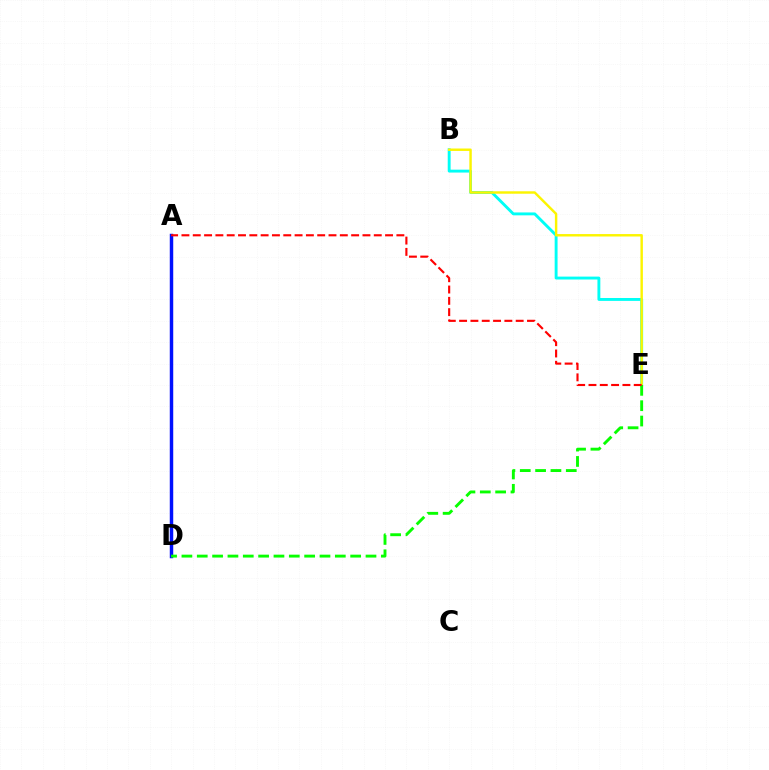{('A', 'D'): [{'color': '#ee00ff', 'line_style': 'solid', 'thickness': 2.18}, {'color': '#0010ff', 'line_style': 'solid', 'thickness': 2.48}], ('B', 'E'): [{'color': '#00fff6', 'line_style': 'solid', 'thickness': 2.09}, {'color': '#fcf500', 'line_style': 'solid', 'thickness': 1.75}], ('D', 'E'): [{'color': '#08ff00', 'line_style': 'dashed', 'thickness': 2.08}], ('A', 'E'): [{'color': '#ff0000', 'line_style': 'dashed', 'thickness': 1.54}]}